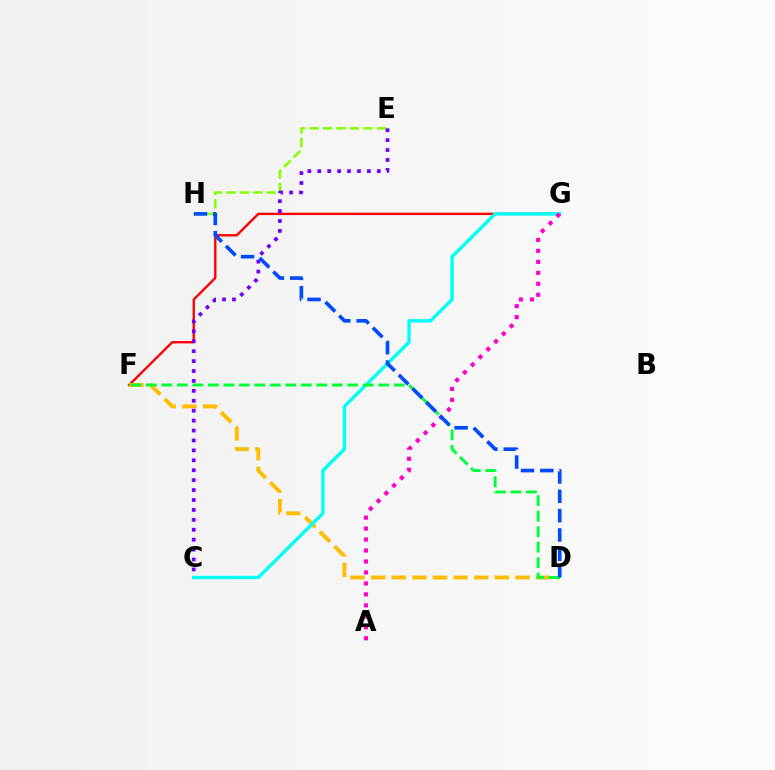{('F', 'G'): [{'color': '#ff0000', 'line_style': 'solid', 'thickness': 1.7}], ('D', 'F'): [{'color': '#ffbd00', 'line_style': 'dashed', 'thickness': 2.8}, {'color': '#00ff39', 'line_style': 'dashed', 'thickness': 2.1}], ('C', 'G'): [{'color': '#00fff6', 'line_style': 'solid', 'thickness': 2.44}], ('E', 'H'): [{'color': '#84ff00', 'line_style': 'dashed', 'thickness': 1.83}], ('A', 'G'): [{'color': '#ff00cf', 'line_style': 'dotted', 'thickness': 2.98}], ('C', 'E'): [{'color': '#7200ff', 'line_style': 'dotted', 'thickness': 2.7}], ('D', 'H'): [{'color': '#004bff', 'line_style': 'dashed', 'thickness': 2.63}]}